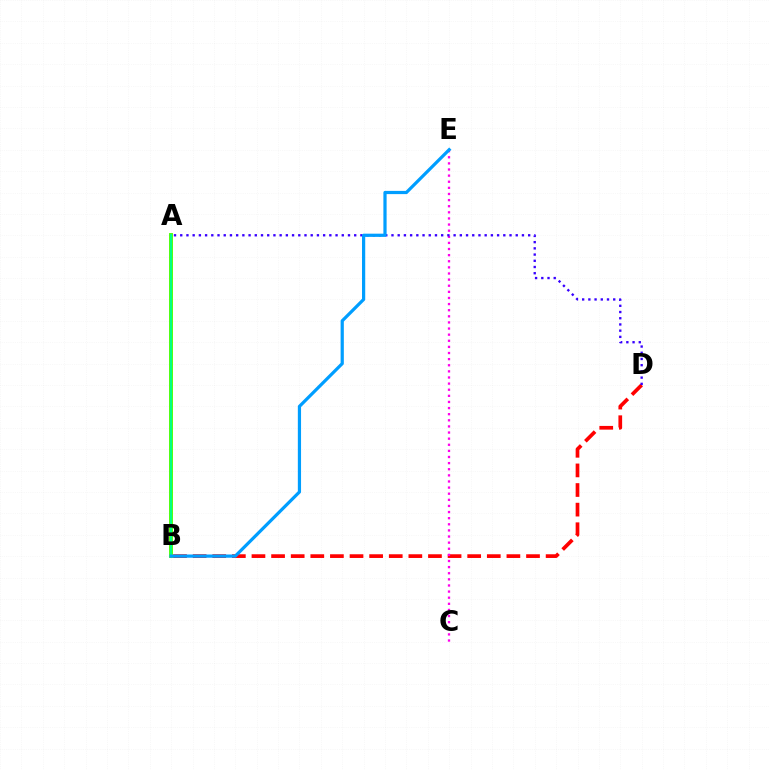{('A', 'B'): [{'color': '#ffd500', 'line_style': 'solid', 'thickness': 1.56}, {'color': '#4fff00', 'line_style': 'solid', 'thickness': 2.8}, {'color': '#00ff86', 'line_style': 'solid', 'thickness': 1.54}], ('B', 'D'): [{'color': '#ff0000', 'line_style': 'dashed', 'thickness': 2.66}], ('C', 'E'): [{'color': '#ff00ed', 'line_style': 'dotted', 'thickness': 1.66}], ('A', 'D'): [{'color': '#3700ff', 'line_style': 'dotted', 'thickness': 1.69}], ('B', 'E'): [{'color': '#009eff', 'line_style': 'solid', 'thickness': 2.31}]}